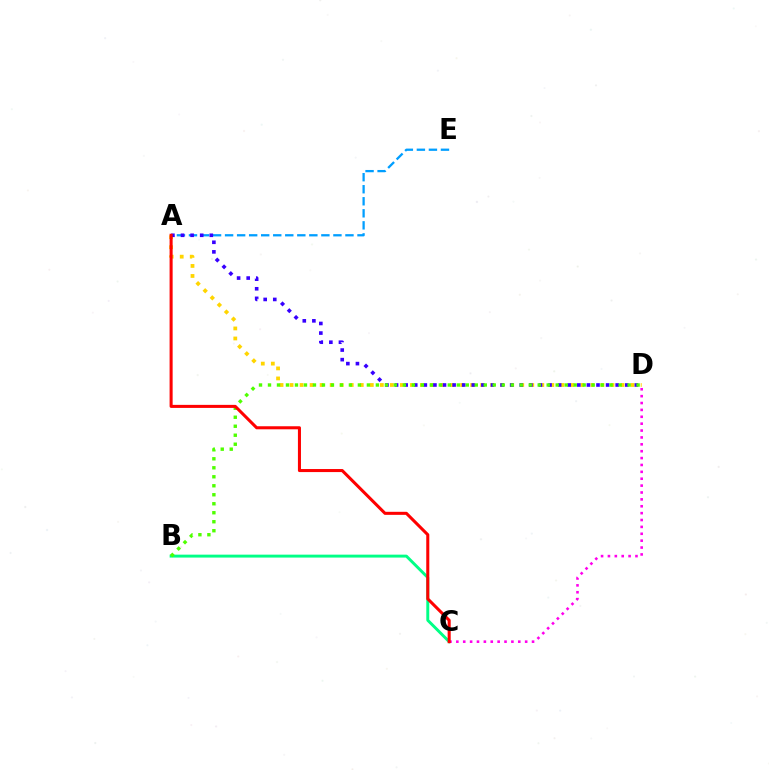{('A', 'D'): [{'color': '#ffd500', 'line_style': 'dotted', 'thickness': 2.73}, {'color': '#3700ff', 'line_style': 'dotted', 'thickness': 2.61}], ('A', 'E'): [{'color': '#009eff', 'line_style': 'dashed', 'thickness': 1.64}], ('B', 'C'): [{'color': '#00ff86', 'line_style': 'solid', 'thickness': 2.11}], ('C', 'D'): [{'color': '#ff00ed', 'line_style': 'dotted', 'thickness': 1.87}], ('B', 'D'): [{'color': '#4fff00', 'line_style': 'dotted', 'thickness': 2.44}], ('A', 'C'): [{'color': '#ff0000', 'line_style': 'solid', 'thickness': 2.19}]}